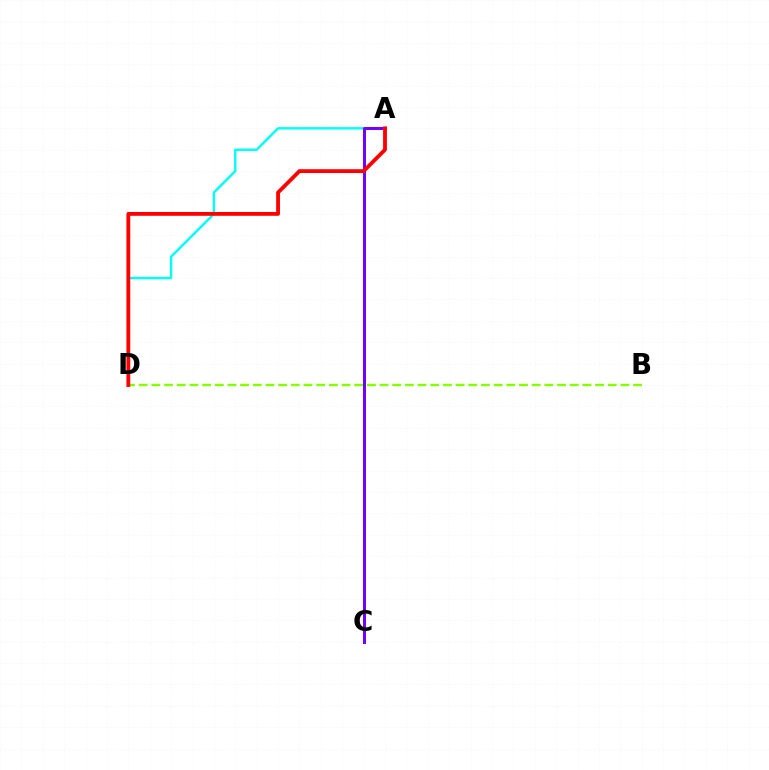{('A', 'D'): [{'color': '#00fff6', 'line_style': 'solid', 'thickness': 1.75}, {'color': '#ff0000', 'line_style': 'solid', 'thickness': 2.75}], ('B', 'D'): [{'color': '#84ff00', 'line_style': 'dashed', 'thickness': 1.72}], ('A', 'C'): [{'color': '#7200ff', 'line_style': 'solid', 'thickness': 2.17}]}